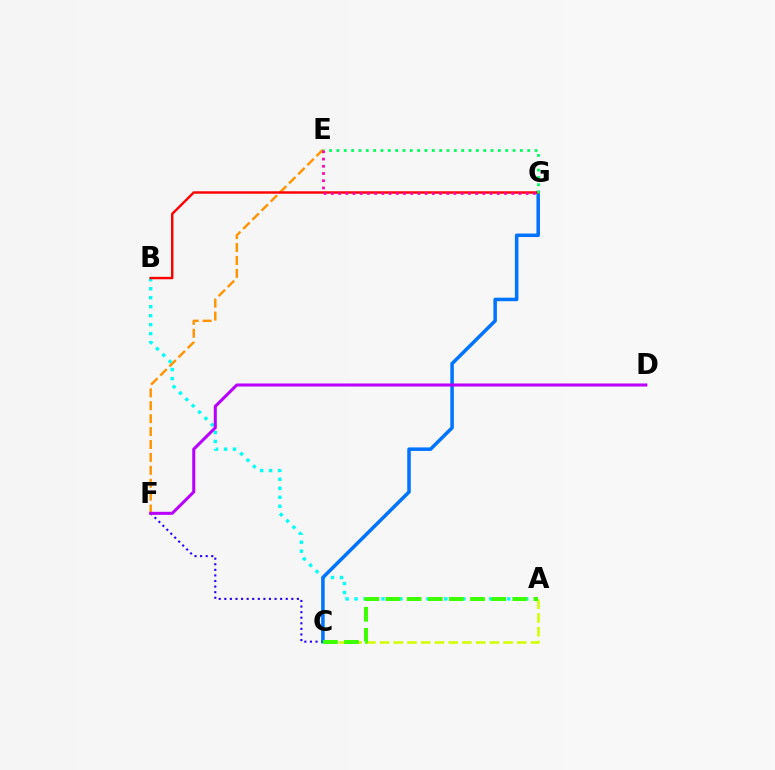{('A', 'C'): [{'color': '#d1ff00', 'line_style': 'dashed', 'thickness': 1.86}, {'color': '#3dff00', 'line_style': 'dashed', 'thickness': 2.87}], ('A', 'B'): [{'color': '#00fff6', 'line_style': 'dotted', 'thickness': 2.44}], ('C', 'F'): [{'color': '#2500ff', 'line_style': 'dotted', 'thickness': 1.52}], ('E', 'F'): [{'color': '#ff9400', 'line_style': 'dashed', 'thickness': 1.75}], ('C', 'G'): [{'color': '#0074ff', 'line_style': 'solid', 'thickness': 2.54}], ('D', 'F'): [{'color': '#b900ff', 'line_style': 'solid', 'thickness': 2.19}], ('B', 'G'): [{'color': '#ff0000', 'line_style': 'solid', 'thickness': 1.75}], ('E', 'G'): [{'color': '#00ff5c', 'line_style': 'dotted', 'thickness': 1.99}, {'color': '#ff00ac', 'line_style': 'dotted', 'thickness': 1.96}]}